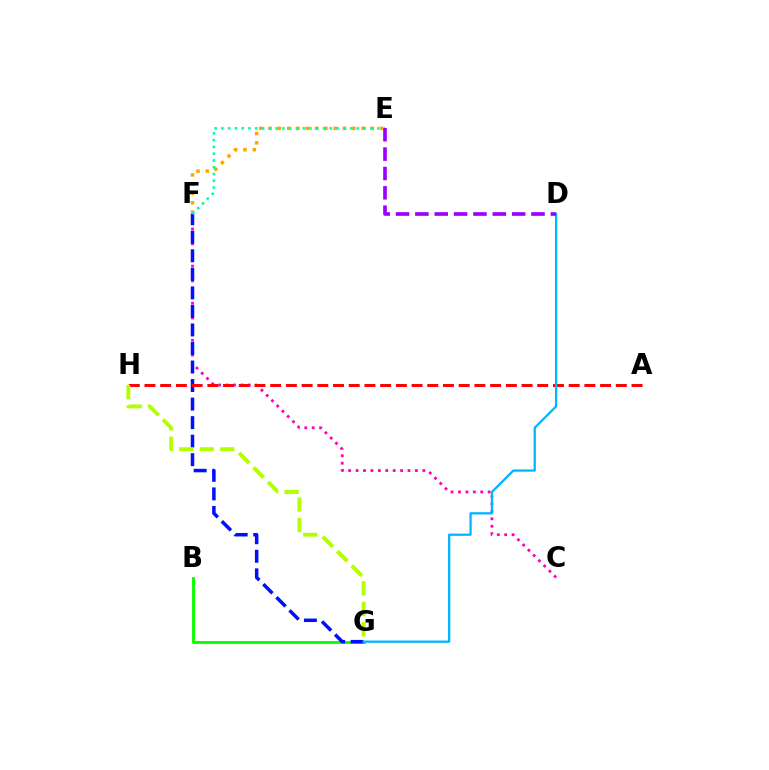{('B', 'G'): [{'color': '#08ff00', 'line_style': 'solid', 'thickness': 2.06}], ('C', 'F'): [{'color': '#ff00bd', 'line_style': 'dotted', 'thickness': 2.01}], ('F', 'G'): [{'color': '#0010ff', 'line_style': 'dashed', 'thickness': 2.52}], ('A', 'H'): [{'color': '#ff0000', 'line_style': 'dashed', 'thickness': 2.13}], ('G', 'H'): [{'color': '#b3ff00', 'line_style': 'dashed', 'thickness': 2.78}], ('E', 'F'): [{'color': '#ffa500', 'line_style': 'dotted', 'thickness': 2.53}, {'color': '#00ff9d', 'line_style': 'dotted', 'thickness': 1.84}], ('D', 'G'): [{'color': '#00b5ff', 'line_style': 'solid', 'thickness': 1.63}], ('D', 'E'): [{'color': '#9b00ff', 'line_style': 'dashed', 'thickness': 2.63}]}